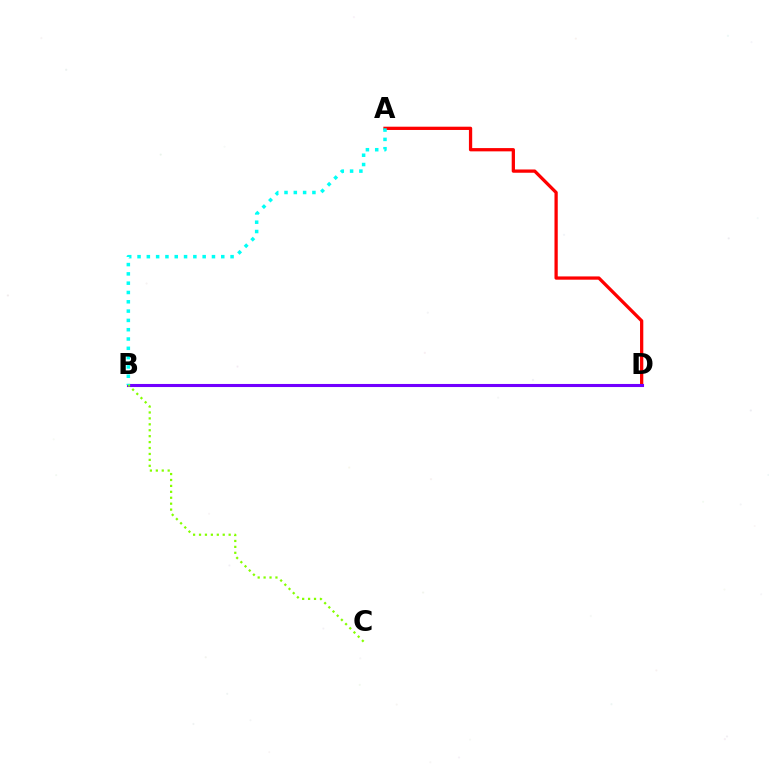{('A', 'D'): [{'color': '#ff0000', 'line_style': 'solid', 'thickness': 2.35}], ('B', 'D'): [{'color': '#7200ff', 'line_style': 'solid', 'thickness': 2.22}], ('A', 'B'): [{'color': '#00fff6', 'line_style': 'dotted', 'thickness': 2.53}], ('B', 'C'): [{'color': '#84ff00', 'line_style': 'dotted', 'thickness': 1.61}]}